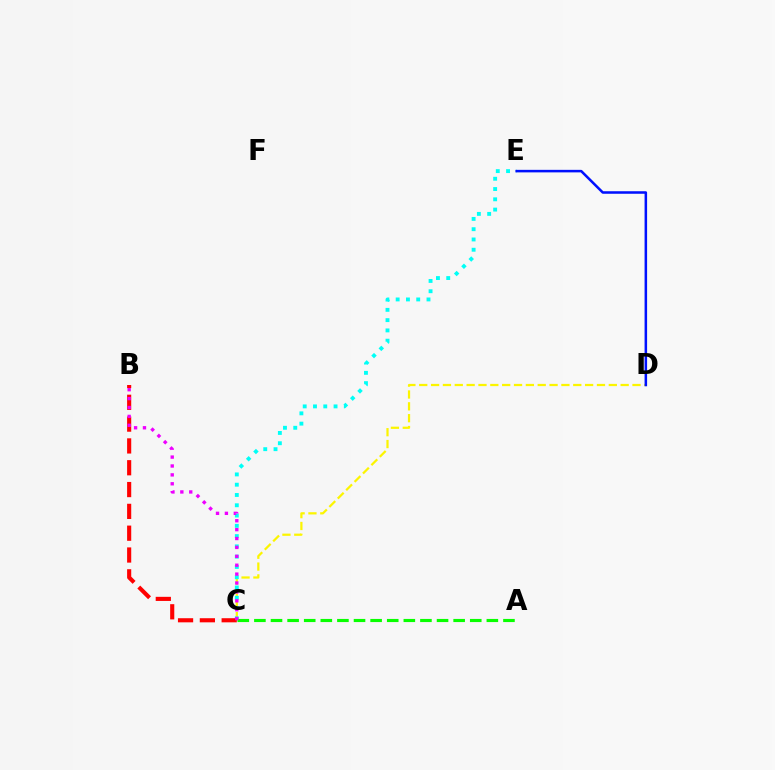{('C', 'D'): [{'color': '#fcf500', 'line_style': 'dashed', 'thickness': 1.61}], ('C', 'E'): [{'color': '#00fff6', 'line_style': 'dotted', 'thickness': 2.79}], ('D', 'E'): [{'color': '#0010ff', 'line_style': 'solid', 'thickness': 1.82}], ('A', 'C'): [{'color': '#08ff00', 'line_style': 'dashed', 'thickness': 2.26}], ('B', 'C'): [{'color': '#ff0000', 'line_style': 'dashed', 'thickness': 2.96}, {'color': '#ee00ff', 'line_style': 'dotted', 'thickness': 2.42}]}